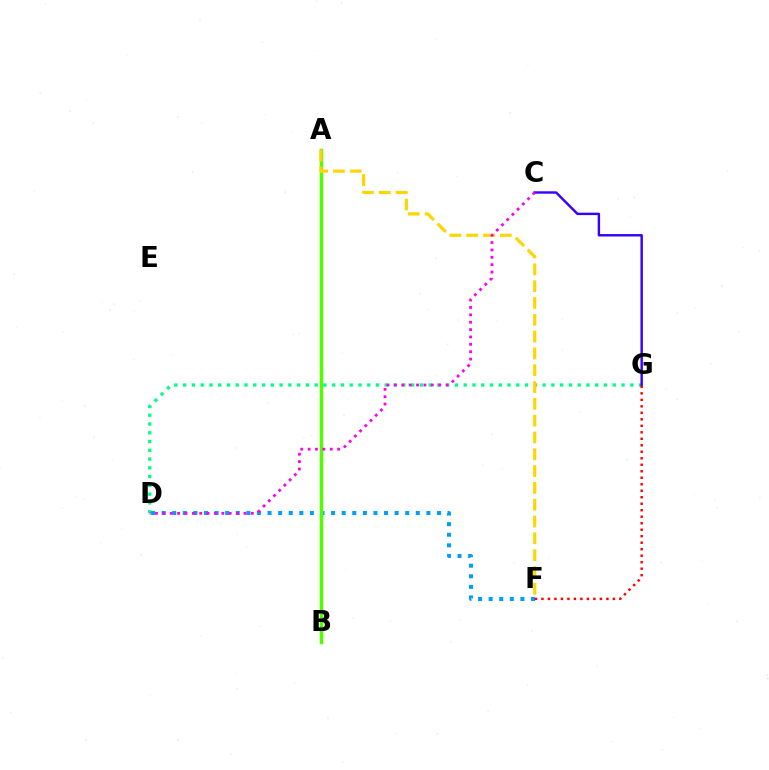{('D', 'G'): [{'color': '#00ff86', 'line_style': 'dotted', 'thickness': 2.38}], ('D', 'F'): [{'color': '#009eff', 'line_style': 'dotted', 'thickness': 2.88}], ('C', 'G'): [{'color': '#3700ff', 'line_style': 'solid', 'thickness': 1.75}], ('F', 'G'): [{'color': '#ff0000', 'line_style': 'dotted', 'thickness': 1.76}], ('A', 'B'): [{'color': '#4fff00', 'line_style': 'solid', 'thickness': 2.51}], ('A', 'F'): [{'color': '#ffd500', 'line_style': 'dashed', 'thickness': 2.28}], ('C', 'D'): [{'color': '#ff00ed', 'line_style': 'dotted', 'thickness': 2.0}]}